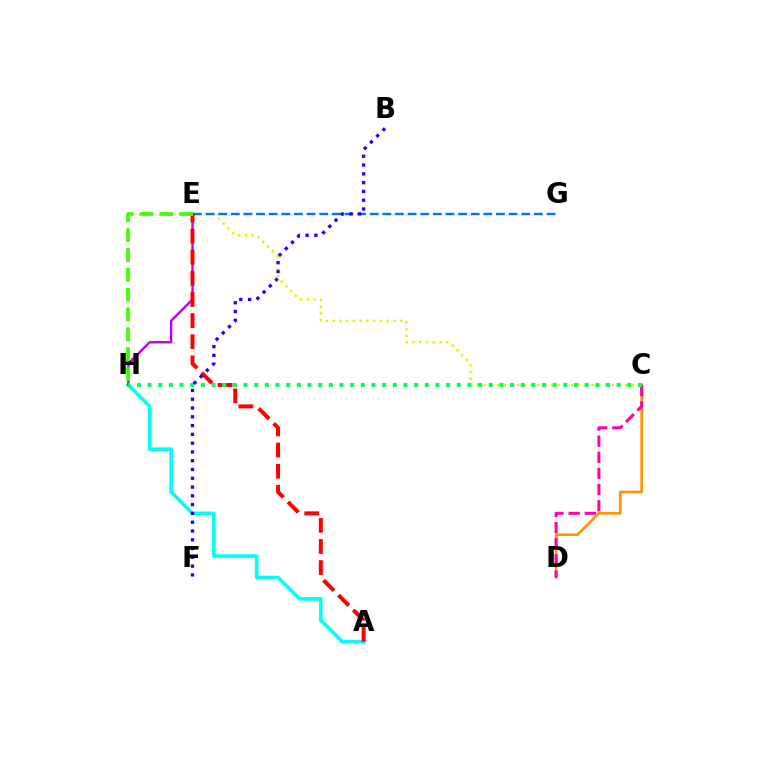{('C', 'E'): [{'color': '#d1ff00', 'line_style': 'dotted', 'thickness': 1.83}], ('A', 'H'): [{'color': '#00fff6', 'line_style': 'solid', 'thickness': 2.63}], ('E', 'H'): [{'color': '#b900ff', 'line_style': 'solid', 'thickness': 1.73}, {'color': '#3dff00', 'line_style': 'dashed', 'thickness': 2.69}], ('C', 'D'): [{'color': '#ff9400', 'line_style': 'solid', 'thickness': 1.9}, {'color': '#ff00ac', 'line_style': 'dashed', 'thickness': 2.19}], ('E', 'G'): [{'color': '#0074ff', 'line_style': 'dashed', 'thickness': 1.72}], ('A', 'E'): [{'color': '#ff0000', 'line_style': 'dashed', 'thickness': 2.87}], ('C', 'H'): [{'color': '#00ff5c', 'line_style': 'dotted', 'thickness': 2.9}], ('B', 'F'): [{'color': '#2500ff', 'line_style': 'dotted', 'thickness': 2.39}]}